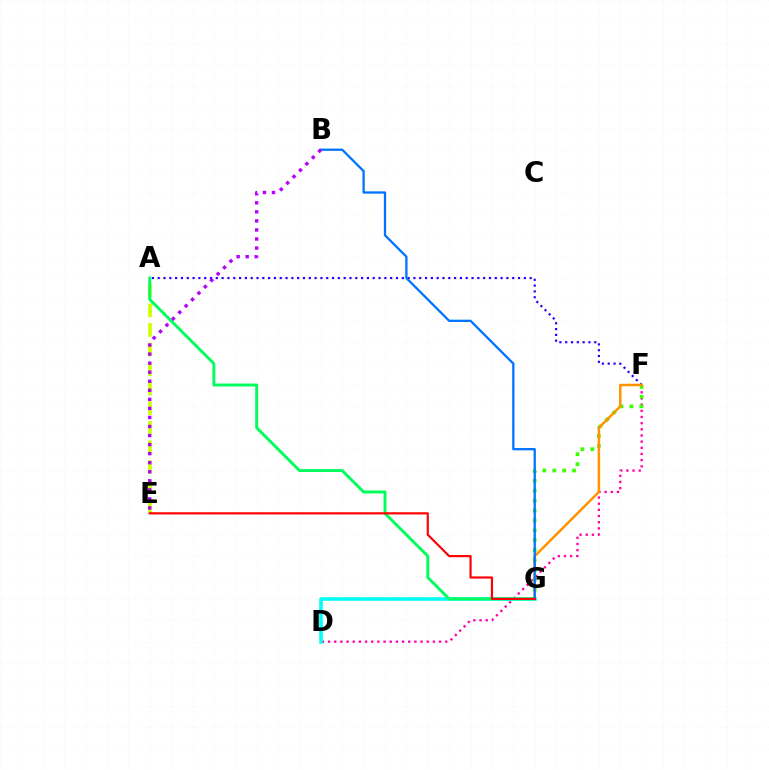{('A', 'E'): [{'color': '#d1ff00', 'line_style': 'dashed', 'thickness': 2.66}], ('D', 'F'): [{'color': '#ff00ac', 'line_style': 'dotted', 'thickness': 1.68}], ('F', 'G'): [{'color': '#3dff00', 'line_style': 'dotted', 'thickness': 2.69}, {'color': '#ff9400', 'line_style': 'solid', 'thickness': 1.81}], ('D', 'G'): [{'color': '#00fff6', 'line_style': 'solid', 'thickness': 2.58}], ('A', 'F'): [{'color': '#2500ff', 'line_style': 'dotted', 'thickness': 1.58}], ('A', 'G'): [{'color': '#00ff5c', 'line_style': 'solid', 'thickness': 2.11}], ('B', 'G'): [{'color': '#0074ff', 'line_style': 'solid', 'thickness': 1.65}], ('E', 'G'): [{'color': '#ff0000', 'line_style': 'solid', 'thickness': 1.57}], ('B', 'E'): [{'color': '#b900ff', 'line_style': 'dotted', 'thickness': 2.46}]}